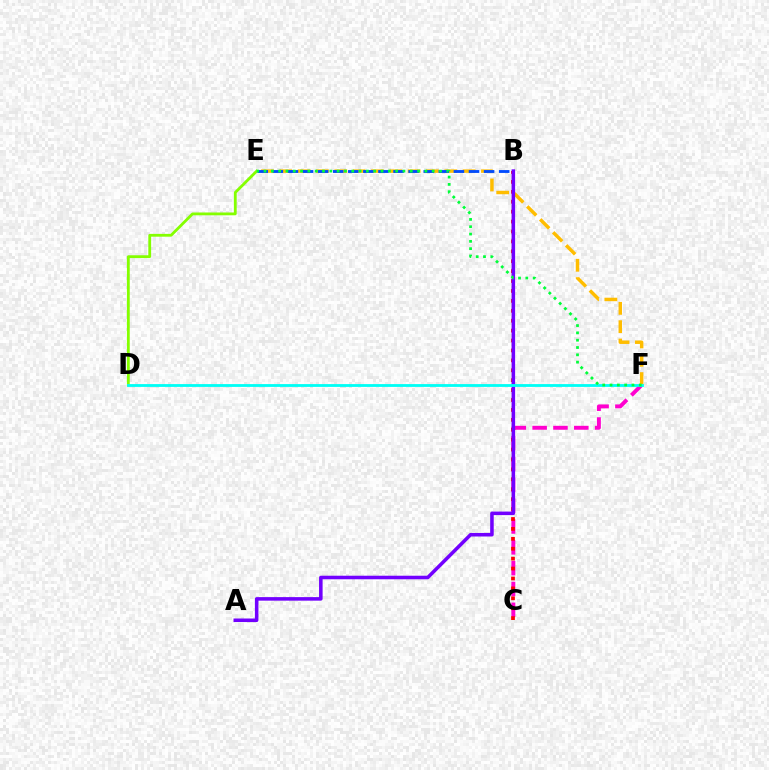{('C', 'F'): [{'color': '#ff00cf', 'line_style': 'dashed', 'thickness': 2.83}], ('B', 'C'): [{'color': '#ff0000', 'line_style': 'dotted', 'thickness': 2.69}], ('D', 'E'): [{'color': '#84ff00', 'line_style': 'solid', 'thickness': 2.02}], ('E', 'F'): [{'color': '#ffbd00', 'line_style': 'dashed', 'thickness': 2.49}, {'color': '#00ff39', 'line_style': 'dotted', 'thickness': 1.99}], ('A', 'B'): [{'color': '#7200ff', 'line_style': 'solid', 'thickness': 2.55}], ('D', 'F'): [{'color': '#00fff6', 'line_style': 'solid', 'thickness': 2.02}], ('B', 'E'): [{'color': '#004bff', 'line_style': 'dashed', 'thickness': 2.05}]}